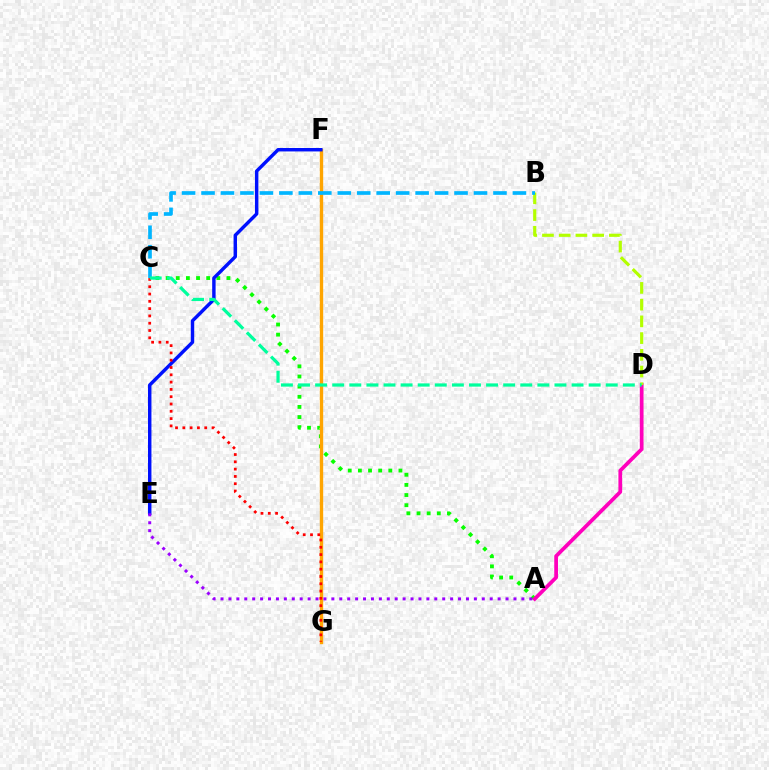{('A', 'C'): [{'color': '#08ff00', 'line_style': 'dotted', 'thickness': 2.76}], ('F', 'G'): [{'color': '#ffa500', 'line_style': 'solid', 'thickness': 2.41}], ('A', 'D'): [{'color': '#ff00bd', 'line_style': 'solid', 'thickness': 2.68}], ('B', 'D'): [{'color': '#b3ff00', 'line_style': 'dashed', 'thickness': 2.27}], ('E', 'F'): [{'color': '#0010ff', 'line_style': 'solid', 'thickness': 2.47}], ('B', 'C'): [{'color': '#00b5ff', 'line_style': 'dashed', 'thickness': 2.64}], ('C', 'G'): [{'color': '#ff0000', 'line_style': 'dotted', 'thickness': 1.98}], ('A', 'E'): [{'color': '#9b00ff', 'line_style': 'dotted', 'thickness': 2.15}], ('C', 'D'): [{'color': '#00ff9d', 'line_style': 'dashed', 'thickness': 2.32}]}